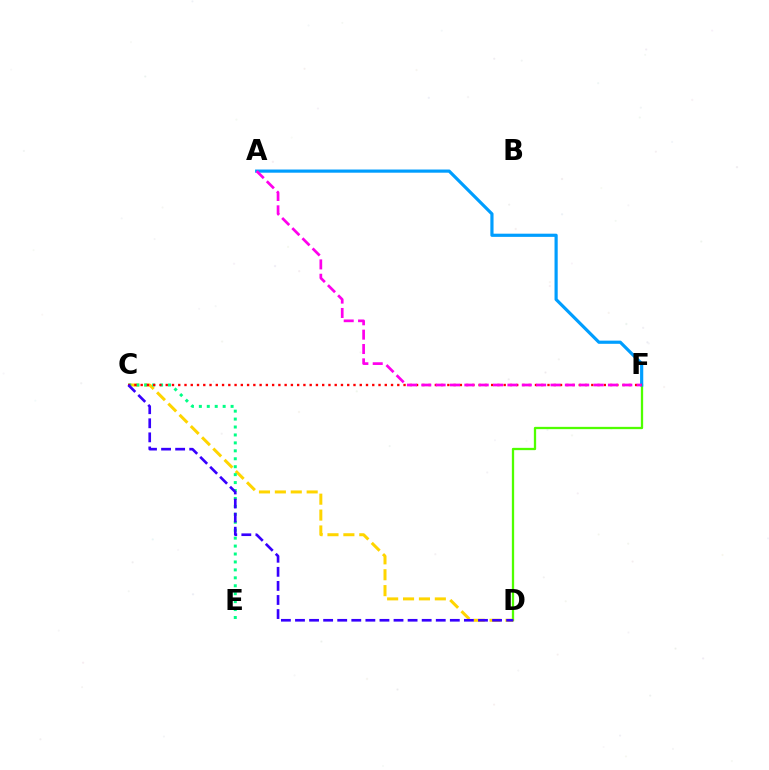{('D', 'F'): [{'color': '#4fff00', 'line_style': 'solid', 'thickness': 1.65}], ('A', 'F'): [{'color': '#009eff', 'line_style': 'solid', 'thickness': 2.29}, {'color': '#ff00ed', 'line_style': 'dashed', 'thickness': 1.95}], ('C', 'D'): [{'color': '#ffd500', 'line_style': 'dashed', 'thickness': 2.16}, {'color': '#3700ff', 'line_style': 'dashed', 'thickness': 1.91}], ('C', 'E'): [{'color': '#00ff86', 'line_style': 'dotted', 'thickness': 2.16}], ('C', 'F'): [{'color': '#ff0000', 'line_style': 'dotted', 'thickness': 1.7}]}